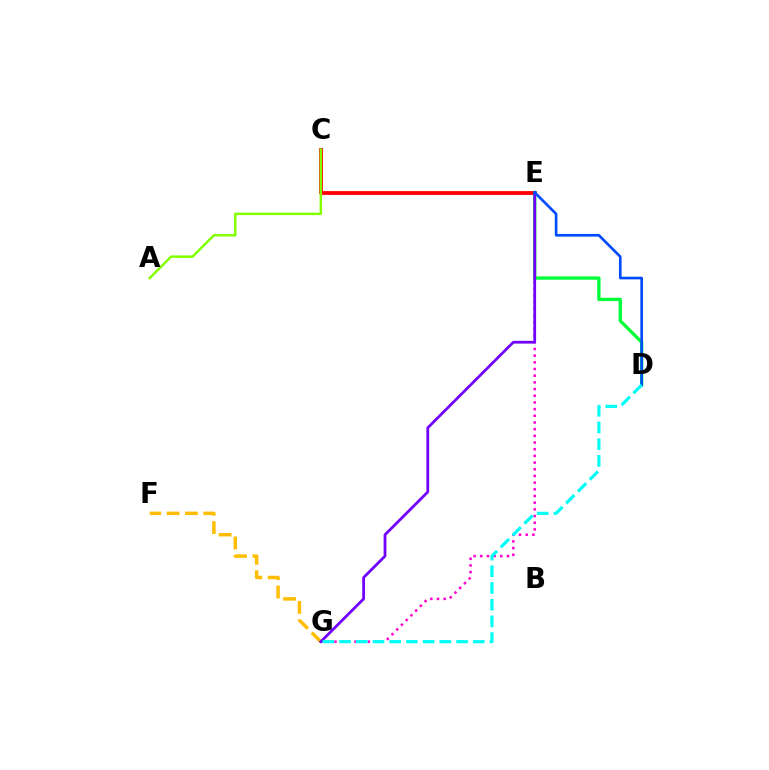{('F', 'G'): [{'color': '#ffbd00', 'line_style': 'dashed', 'thickness': 2.5}], ('C', 'E'): [{'color': '#ff0000', 'line_style': 'solid', 'thickness': 2.74}], ('A', 'C'): [{'color': '#84ff00', 'line_style': 'solid', 'thickness': 1.78}], ('E', 'G'): [{'color': '#ff00cf', 'line_style': 'dotted', 'thickness': 1.82}, {'color': '#7200ff', 'line_style': 'solid', 'thickness': 1.99}], ('D', 'E'): [{'color': '#00ff39', 'line_style': 'solid', 'thickness': 2.4}, {'color': '#004bff', 'line_style': 'solid', 'thickness': 1.9}], ('D', 'G'): [{'color': '#00fff6', 'line_style': 'dashed', 'thickness': 2.27}]}